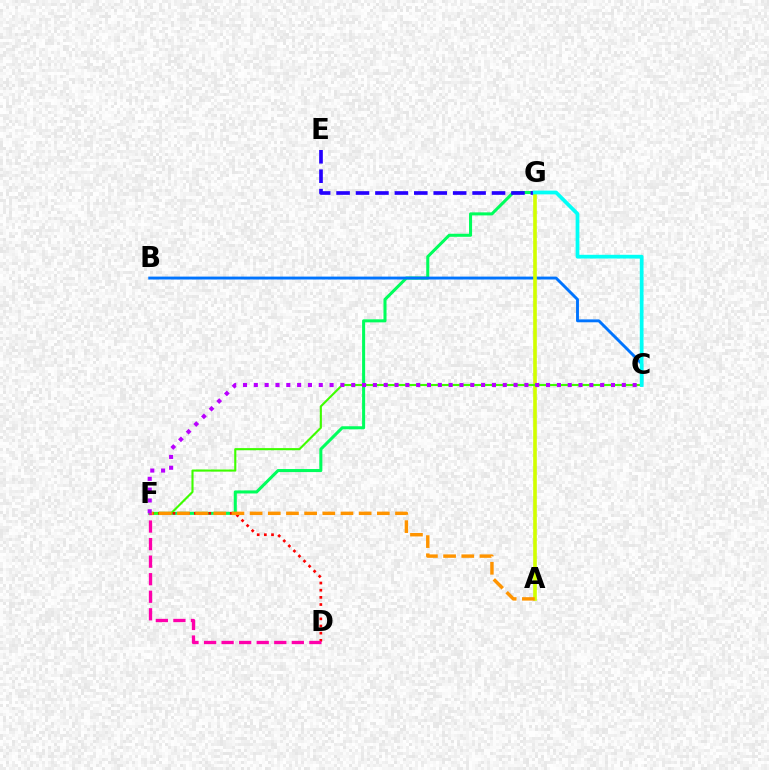{('F', 'G'): [{'color': '#00ff5c', 'line_style': 'solid', 'thickness': 2.19}], ('E', 'G'): [{'color': '#2500ff', 'line_style': 'dashed', 'thickness': 2.64}], ('B', 'C'): [{'color': '#0074ff', 'line_style': 'solid', 'thickness': 2.09}], ('A', 'G'): [{'color': '#d1ff00', 'line_style': 'solid', 'thickness': 2.62}], ('C', 'F'): [{'color': '#3dff00', 'line_style': 'solid', 'thickness': 1.52}, {'color': '#b900ff', 'line_style': 'dotted', 'thickness': 2.94}], ('D', 'F'): [{'color': '#ff0000', 'line_style': 'dotted', 'thickness': 1.95}, {'color': '#ff00ac', 'line_style': 'dashed', 'thickness': 2.38}], ('A', 'F'): [{'color': '#ff9400', 'line_style': 'dashed', 'thickness': 2.47}], ('C', 'G'): [{'color': '#00fff6', 'line_style': 'solid', 'thickness': 2.69}]}